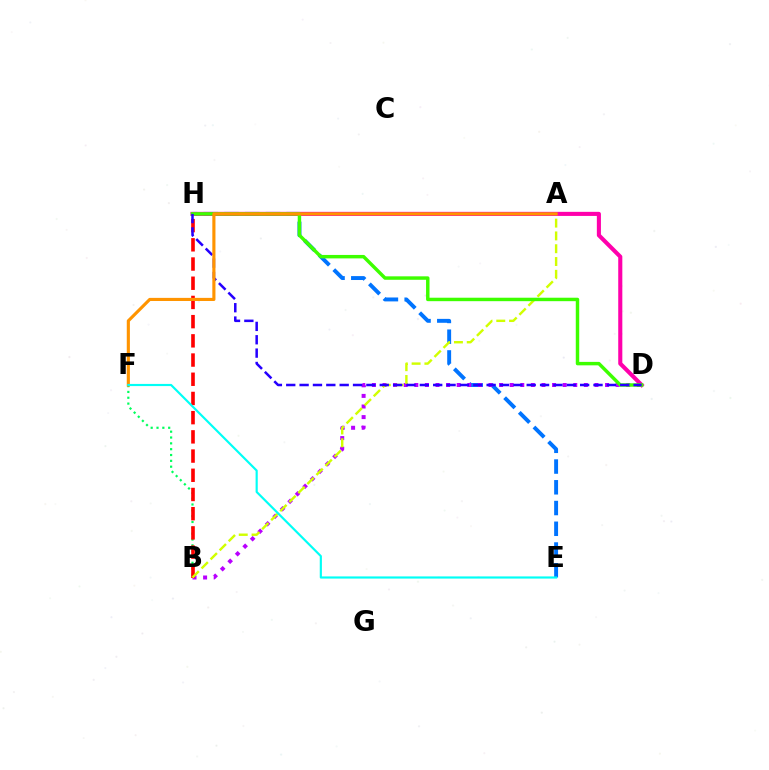{('E', 'H'): [{'color': '#0074ff', 'line_style': 'dashed', 'thickness': 2.82}], ('B', 'F'): [{'color': '#00ff5c', 'line_style': 'dotted', 'thickness': 1.58}], ('B', 'D'): [{'color': '#b900ff', 'line_style': 'dotted', 'thickness': 2.88}], ('B', 'H'): [{'color': '#ff0000', 'line_style': 'dashed', 'thickness': 2.61}], ('A', 'B'): [{'color': '#d1ff00', 'line_style': 'dashed', 'thickness': 1.74}], ('D', 'H'): [{'color': '#ff00ac', 'line_style': 'solid', 'thickness': 2.94}, {'color': '#3dff00', 'line_style': 'solid', 'thickness': 2.49}, {'color': '#2500ff', 'line_style': 'dashed', 'thickness': 1.81}], ('A', 'F'): [{'color': '#ff9400', 'line_style': 'solid', 'thickness': 2.25}], ('E', 'F'): [{'color': '#00fff6', 'line_style': 'solid', 'thickness': 1.56}]}